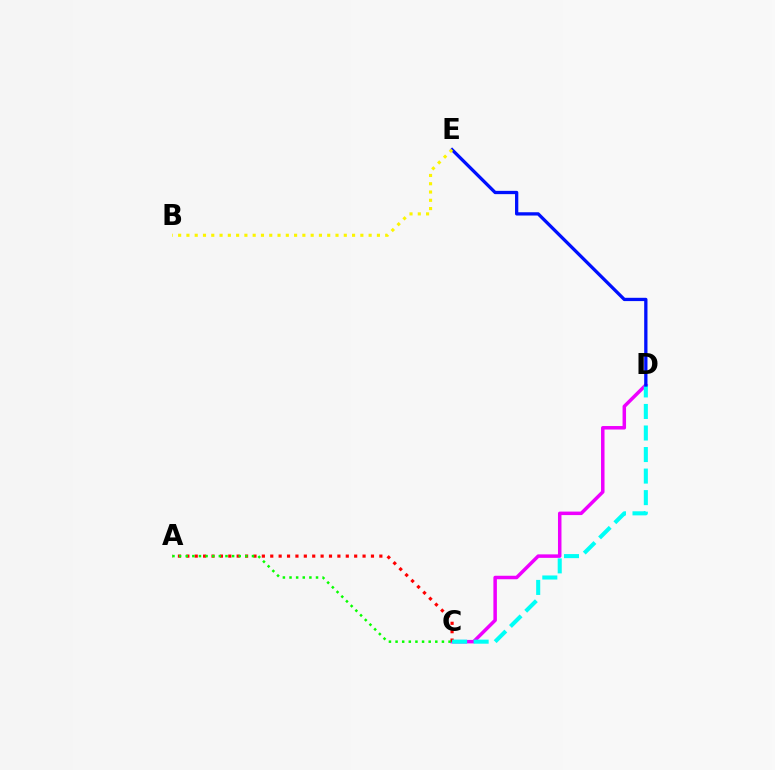{('C', 'D'): [{'color': '#ee00ff', 'line_style': 'solid', 'thickness': 2.52}, {'color': '#00fff6', 'line_style': 'dashed', 'thickness': 2.93}], ('A', 'C'): [{'color': '#ff0000', 'line_style': 'dotted', 'thickness': 2.28}, {'color': '#08ff00', 'line_style': 'dotted', 'thickness': 1.8}], ('D', 'E'): [{'color': '#0010ff', 'line_style': 'solid', 'thickness': 2.37}], ('B', 'E'): [{'color': '#fcf500', 'line_style': 'dotted', 'thickness': 2.25}]}